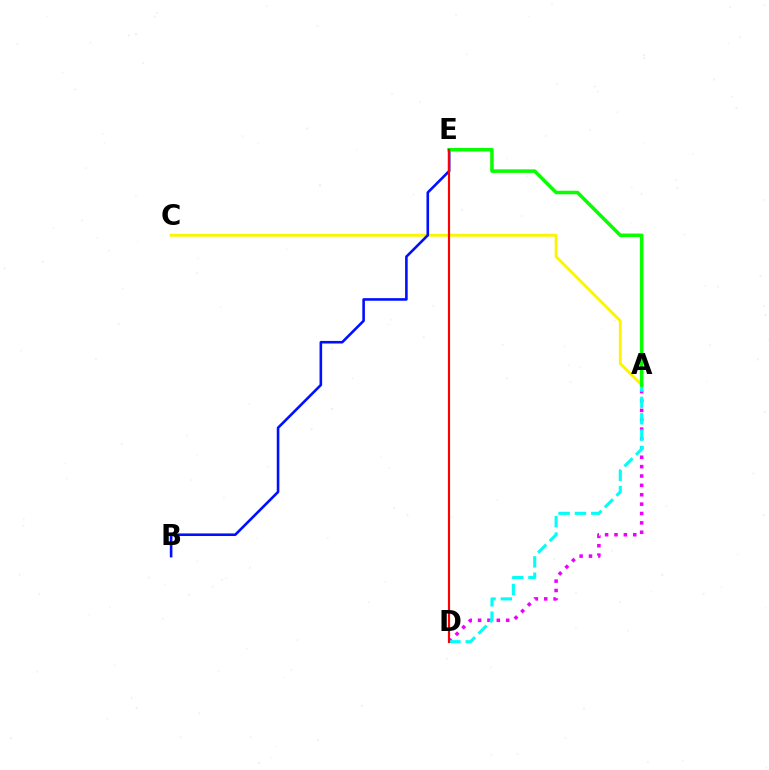{('A', 'C'): [{'color': '#fcf500', 'line_style': 'solid', 'thickness': 2.06}], ('A', 'D'): [{'color': '#ee00ff', 'line_style': 'dotted', 'thickness': 2.55}, {'color': '#00fff6', 'line_style': 'dashed', 'thickness': 2.22}], ('B', 'E'): [{'color': '#0010ff', 'line_style': 'solid', 'thickness': 1.87}], ('A', 'E'): [{'color': '#08ff00', 'line_style': 'solid', 'thickness': 2.53}], ('D', 'E'): [{'color': '#ff0000', 'line_style': 'solid', 'thickness': 1.56}]}